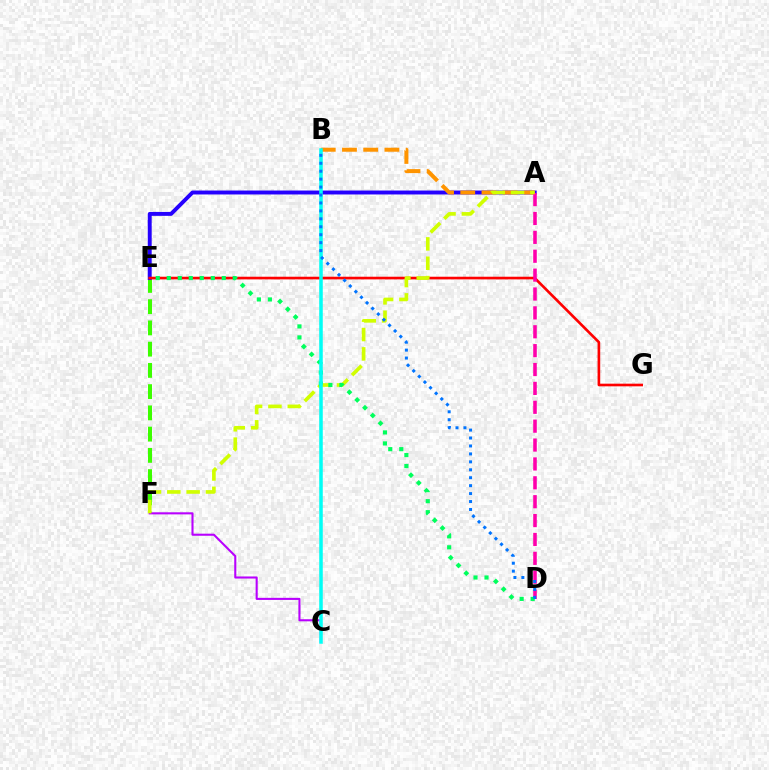{('E', 'F'): [{'color': '#3dff00', 'line_style': 'dashed', 'thickness': 2.89}], ('A', 'E'): [{'color': '#2500ff', 'line_style': 'solid', 'thickness': 2.83}], ('A', 'B'): [{'color': '#ff9400', 'line_style': 'dashed', 'thickness': 2.88}], ('E', 'G'): [{'color': '#ff0000', 'line_style': 'solid', 'thickness': 1.91}], ('C', 'F'): [{'color': '#b900ff', 'line_style': 'solid', 'thickness': 1.5}], ('A', 'D'): [{'color': '#ff00ac', 'line_style': 'dashed', 'thickness': 2.56}], ('A', 'F'): [{'color': '#d1ff00', 'line_style': 'dashed', 'thickness': 2.63}], ('D', 'E'): [{'color': '#00ff5c', 'line_style': 'dotted', 'thickness': 2.99}], ('B', 'C'): [{'color': '#00fff6', 'line_style': 'solid', 'thickness': 2.54}], ('B', 'D'): [{'color': '#0074ff', 'line_style': 'dotted', 'thickness': 2.16}]}